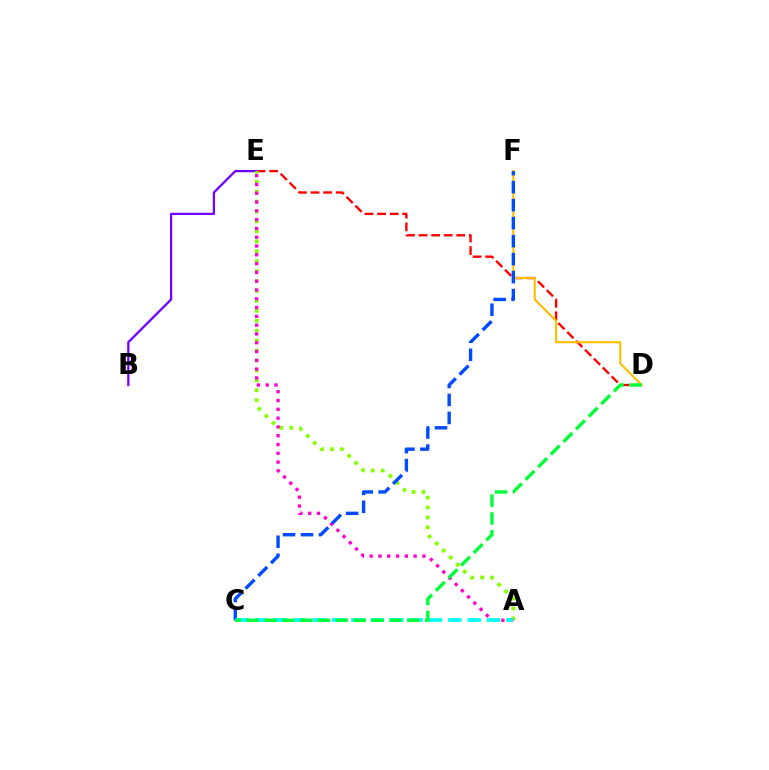{('D', 'E'): [{'color': '#ff0000', 'line_style': 'dashed', 'thickness': 1.71}], ('B', 'E'): [{'color': '#7200ff', 'line_style': 'solid', 'thickness': 1.64}], ('D', 'F'): [{'color': '#ffbd00', 'line_style': 'solid', 'thickness': 1.53}], ('A', 'E'): [{'color': '#84ff00', 'line_style': 'dotted', 'thickness': 2.7}, {'color': '#ff00cf', 'line_style': 'dotted', 'thickness': 2.39}], ('C', 'F'): [{'color': '#004bff', 'line_style': 'dashed', 'thickness': 2.44}], ('A', 'C'): [{'color': '#00fff6', 'line_style': 'dashed', 'thickness': 2.63}], ('C', 'D'): [{'color': '#00ff39', 'line_style': 'dashed', 'thickness': 2.43}]}